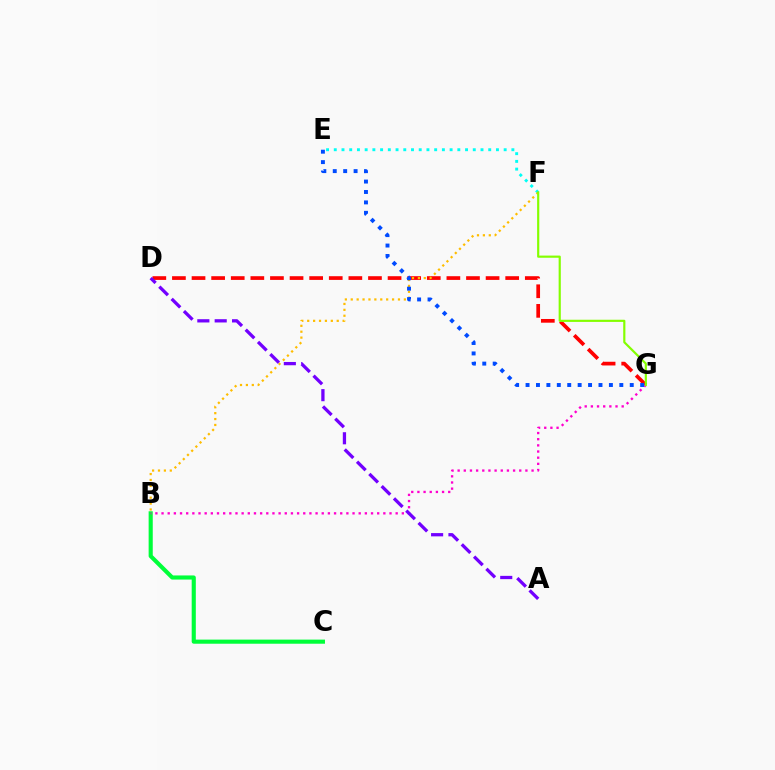{('E', 'F'): [{'color': '#00fff6', 'line_style': 'dotted', 'thickness': 2.1}], ('D', 'G'): [{'color': '#ff0000', 'line_style': 'dashed', 'thickness': 2.66}], ('B', 'C'): [{'color': '#00ff39', 'line_style': 'solid', 'thickness': 2.96}], ('B', 'F'): [{'color': '#ffbd00', 'line_style': 'dotted', 'thickness': 1.6}], ('B', 'G'): [{'color': '#ff00cf', 'line_style': 'dotted', 'thickness': 1.67}], ('A', 'D'): [{'color': '#7200ff', 'line_style': 'dashed', 'thickness': 2.36}], ('E', 'G'): [{'color': '#004bff', 'line_style': 'dotted', 'thickness': 2.83}], ('F', 'G'): [{'color': '#84ff00', 'line_style': 'solid', 'thickness': 1.56}]}